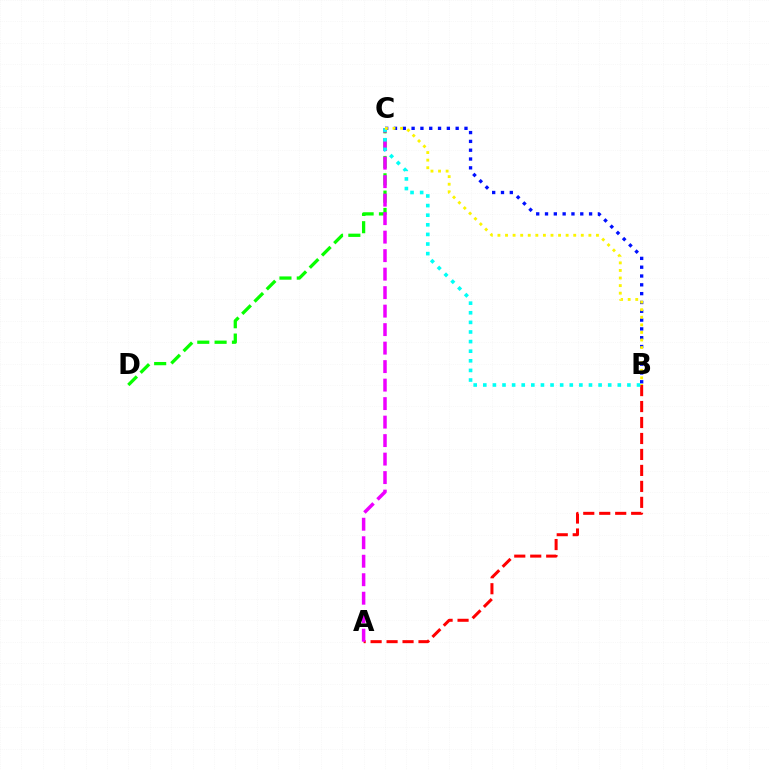{('B', 'C'): [{'color': '#0010ff', 'line_style': 'dotted', 'thickness': 2.39}, {'color': '#00fff6', 'line_style': 'dotted', 'thickness': 2.61}, {'color': '#fcf500', 'line_style': 'dotted', 'thickness': 2.06}], ('A', 'B'): [{'color': '#ff0000', 'line_style': 'dashed', 'thickness': 2.17}], ('C', 'D'): [{'color': '#08ff00', 'line_style': 'dashed', 'thickness': 2.35}], ('A', 'C'): [{'color': '#ee00ff', 'line_style': 'dashed', 'thickness': 2.51}]}